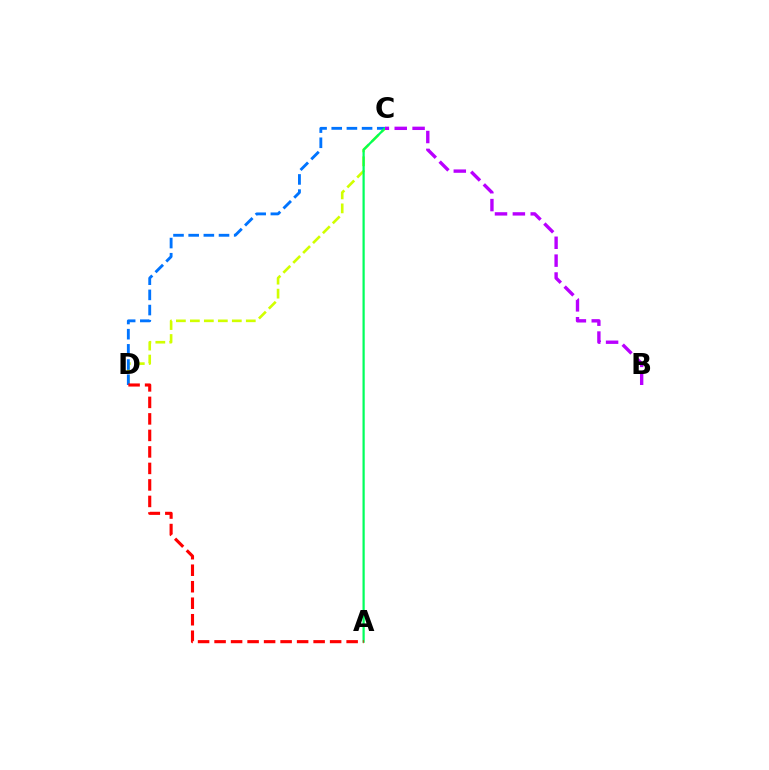{('C', 'D'): [{'color': '#d1ff00', 'line_style': 'dashed', 'thickness': 1.9}, {'color': '#0074ff', 'line_style': 'dashed', 'thickness': 2.06}], ('A', 'C'): [{'color': '#00ff5c', 'line_style': 'solid', 'thickness': 1.61}], ('A', 'D'): [{'color': '#ff0000', 'line_style': 'dashed', 'thickness': 2.24}], ('B', 'C'): [{'color': '#b900ff', 'line_style': 'dashed', 'thickness': 2.43}]}